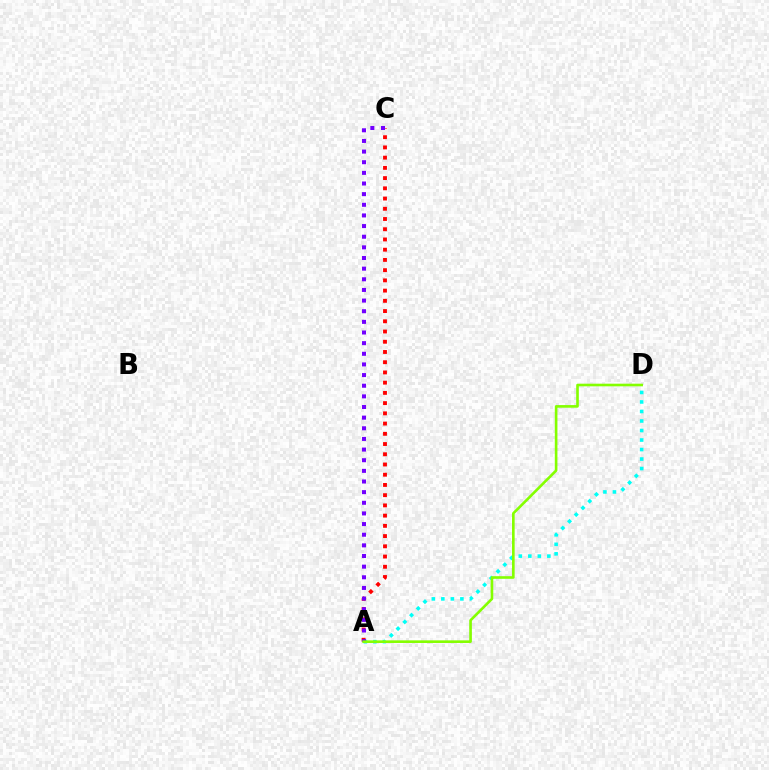{('A', 'C'): [{'color': '#ff0000', 'line_style': 'dotted', 'thickness': 2.78}, {'color': '#7200ff', 'line_style': 'dotted', 'thickness': 2.89}], ('A', 'D'): [{'color': '#00fff6', 'line_style': 'dotted', 'thickness': 2.59}, {'color': '#84ff00', 'line_style': 'solid', 'thickness': 1.89}]}